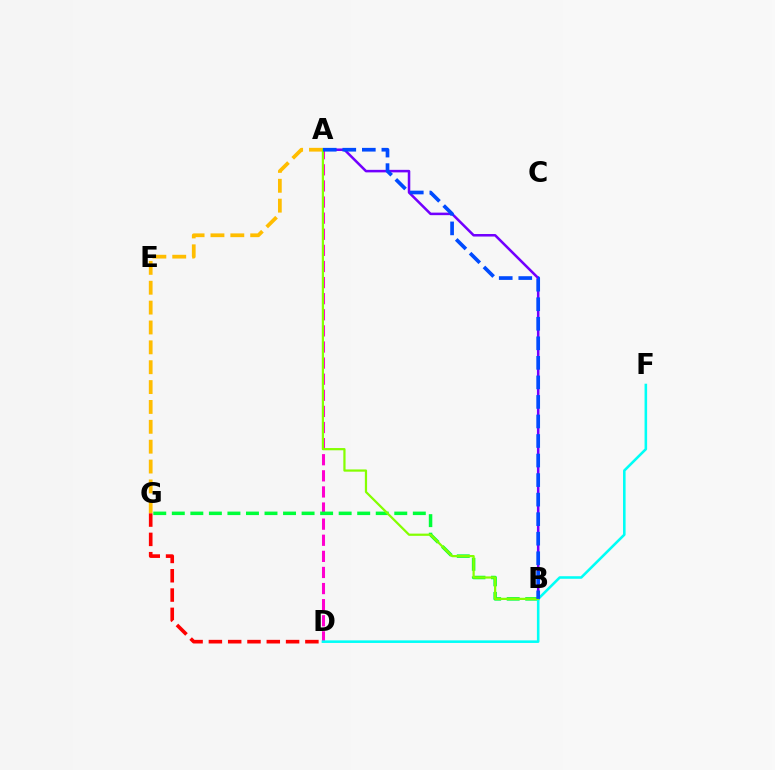{('A', 'B'): [{'color': '#7200ff', 'line_style': 'solid', 'thickness': 1.82}, {'color': '#84ff00', 'line_style': 'solid', 'thickness': 1.61}, {'color': '#004bff', 'line_style': 'dashed', 'thickness': 2.65}], ('A', 'D'): [{'color': '#ff00cf', 'line_style': 'dashed', 'thickness': 2.19}], ('A', 'G'): [{'color': '#ffbd00', 'line_style': 'dashed', 'thickness': 2.7}], ('B', 'G'): [{'color': '#00ff39', 'line_style': 'dashed', 'thickness': 2.52}], ('D', 'F'): [{'color': '#00fff6', 'line_style': 'solid', 'thickness': 1.85}], ('D', 'G'): [{'color': '#ff0000', 'line_style': 'dashed', 'thickness': 2.62}]}